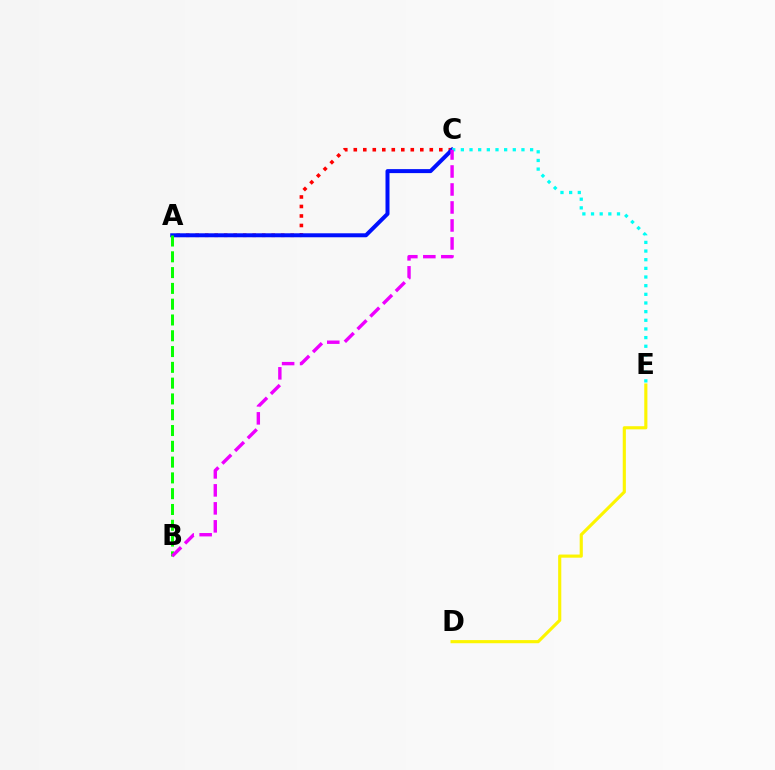{('D', 'E'): [{'color': '#fcf500', 'line_style': 'solid', 'thickness': 2.26}], ('A', 'C'): [{'color': '#ff0000', 'line_style': 'dotted', 'thickness': 2.58}, {'color': '#0010ff', 'line_style': 'solid', 'thickness': 2.87}], ('C', 'E'): [{'color': '#00fff6', 'line_style': 'dotted', 'thickness': 2.35}], ('A', 'B'): [{'color': '#08ff00', 'line_style': 'dashed', 'thickness': 2.15}], ('B', 'C'): [{'color': '#ee00ff', 'line_style': 'dashed', 'thickness': 2.44}]}